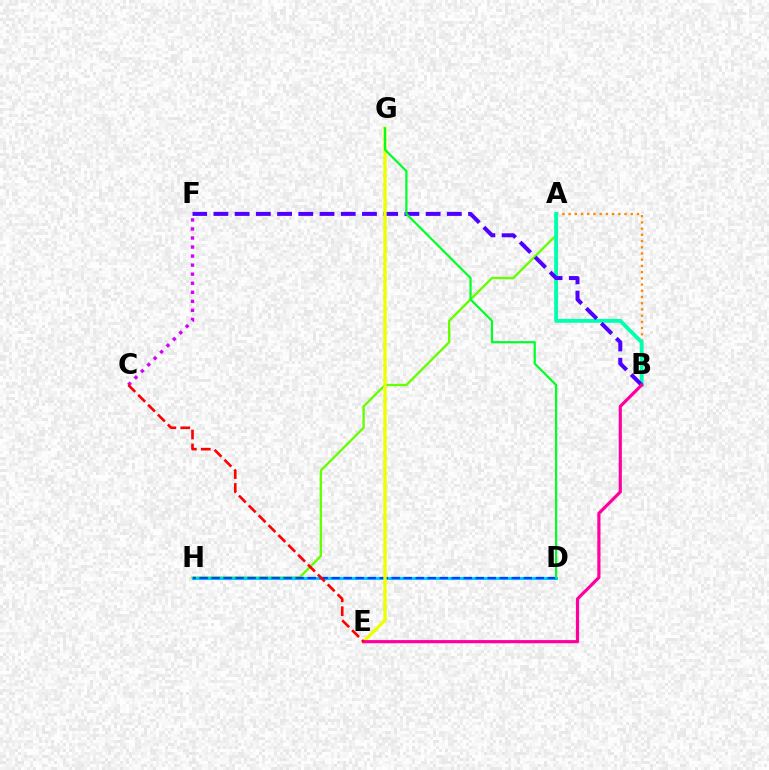{('A', 'H'): [{'color': '#66ff00', 'line_style': 'solid', 'thickness': 1.69}], ('A', 'B'): [{'color': '#ff8800', 'line_style': 'dotted', 'thickness': 1.69}, {'color': '#00ffaf', 'line_style': 'solid', 'thickness': 2.78}], ('C', 'F'): [{'color': '#d600ff', 'line_style': 'dotted', 'thickness': 2.46}], ('B', 'F'): [{'color': '#4f00ff', 'line_style': 'dashed', 'thickness': 2.88}], ('D', 'H'): [{'color': '#00c7ff', 'line_style': 'solid', 'thickness': 2.2}, {'color': '#003fff', 'line_style': 'dashed', 'thickness': 1.63}], ('E', 'G'): [{'color': '#eeff00', 'line_style': 'solid', 'thickness': 2.4}], ('B', 'E'): [{'color': '#ff00a0', 'line_style': 'solid', 'thickness': 2.28}], ('D', 'G'): [{'color': '#00ff27', 'line_style': 'solid', 'thickness': 1.59}], ('C', 'E'): [{'color': '#ff0000', 'line_style': 'dashed', 'thickness': 1.9}]}